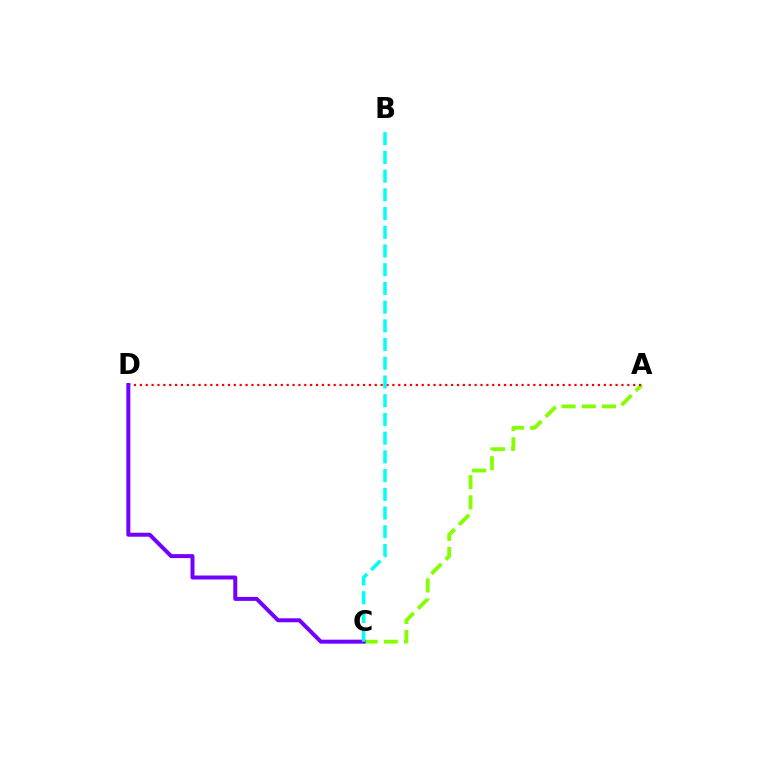{('A', 'C'): [{'color': '#84ff00', 'line_style': 'dashed', 'thickness': 2.74}], ('A', 'D'): [{'color': '#ff0000', 'line_style': 'dotted', 'thickness': 1.6}], ('C', 'D'): [{'color': '#7200ff', 'line_style': 'solid', 'thickness': 2.86}], ('B', 'C'): [{'color': '#00fff6', 'line_style': 'dashed', 'thickness': 2.54}]}